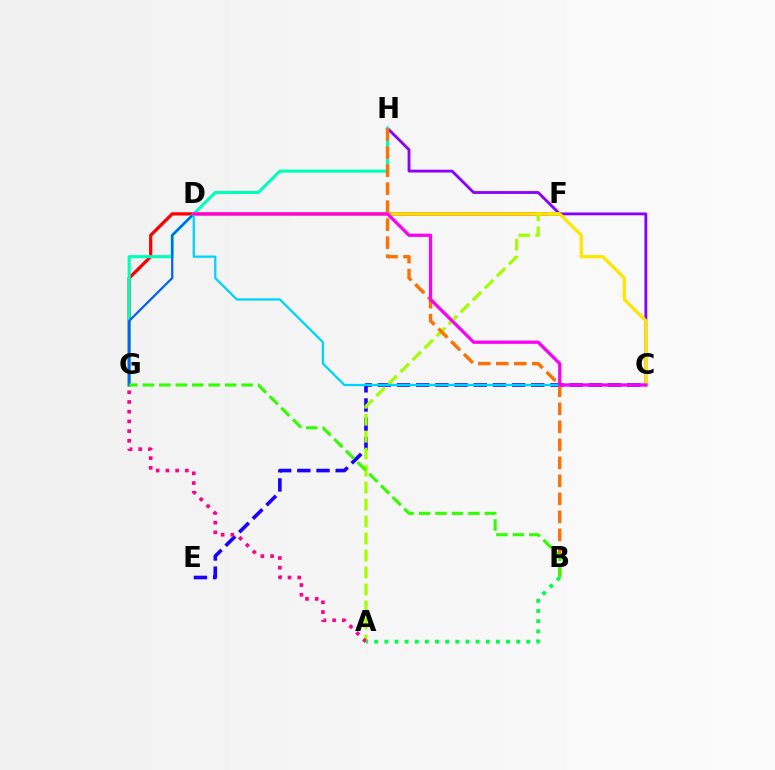{('F', 'G'): [{'color': '#ff0000', 'line_style': 'solid', 'thickness': 2.34}], ('C', 'H'): [{'color': '#8a00ff', 'line_style': 'solid', 'thickness': 2.03}], ('G', 'H'): [{'color': '#00ffbb', 'line_style': 'solid', 'thickness': 2.22}], ('C', 'E'): [{'color': '#1900ff', 'line_style': 'dashed', 'thickness': 2.61}], ('D', 'G'): [{'color': '#005dff', 'line_style': 'solid', 'thickness': 1.58}], ('A', 'F'): [{'color': '#a2ff00', 'line_style': 'dashed', 'thickness': 2.31}], ('C', 'D'): [{'color': '#00d3ff', 'line_style': 'solid', 'thickness': 1.64}, {'color': '#ffe600', 'line_style': 'solid', 'thickness': 2.34}, {'color': '#fa00f9', 'line_style': 'solid', 'thickness': 2.33}], ('B', 'H'): [{'color': '#ff7000', 'line_style': 'dashed', 'thickness': 2.45}], ('A', 'G'): [{'color': '#ff0088', 'line_style': 'dotted', 'thickness': 2.64}], ('B', 'G'): [{'color': '#31ff00', 'line_style': 'dashed', 'thickness': 2.24}], ('A', 'B'): [{'color': '#00ff45', 'line_style': 'dotted', 'thickness': 2.76}]}